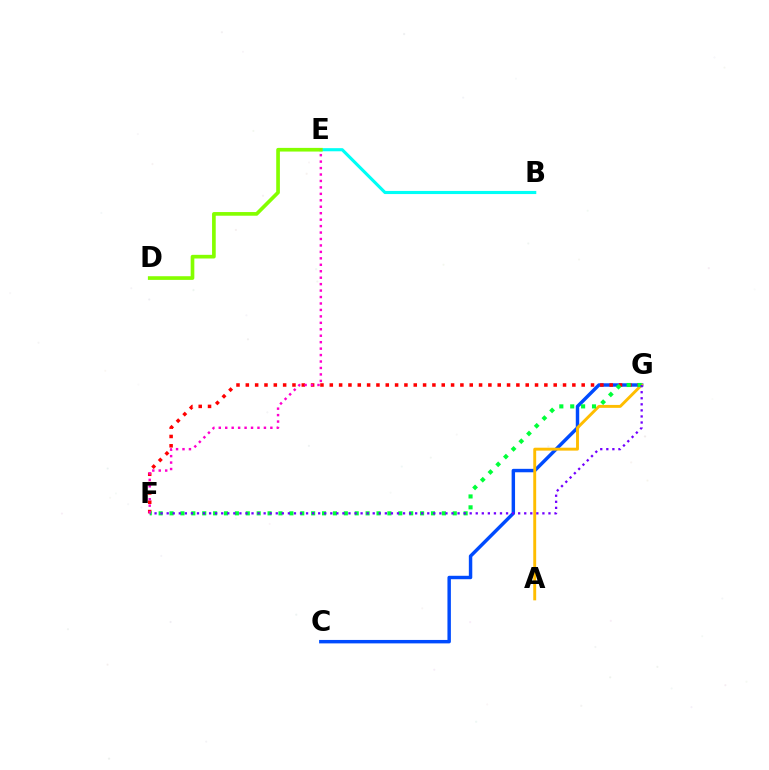{('C', 'G'): [{'color': '#004bff', 'line_style': 'solid', 'thickness': 2.48}], ('F', 'G'): [{'color': '#ff0000', 'line_style': 'dotted', 'thickness': 2.53}, {'color': '#00ff39', 'line_style': 'dotted', 'thickness': 2.96}, {'color': '#7200ff', 'line_style': 'dotted', 'thickness': 1.65}], ('B', 'E'): [{'color': '#00fff6', 'line_style': 'solid', 'thickness': 2.24}], ('A', 'G'): [{'color': '#ffbd00', 'line_style': 'solid', 'thickness': 2.09}], ('D', 'E'): [{'color': '#84ff00', 'line_style': 'solid', 'thickness': 2.64}], ('E', 'F'): [{'color': '#ff00cf', 'line_style': 'dotted', 'thickness': 1.75}]}